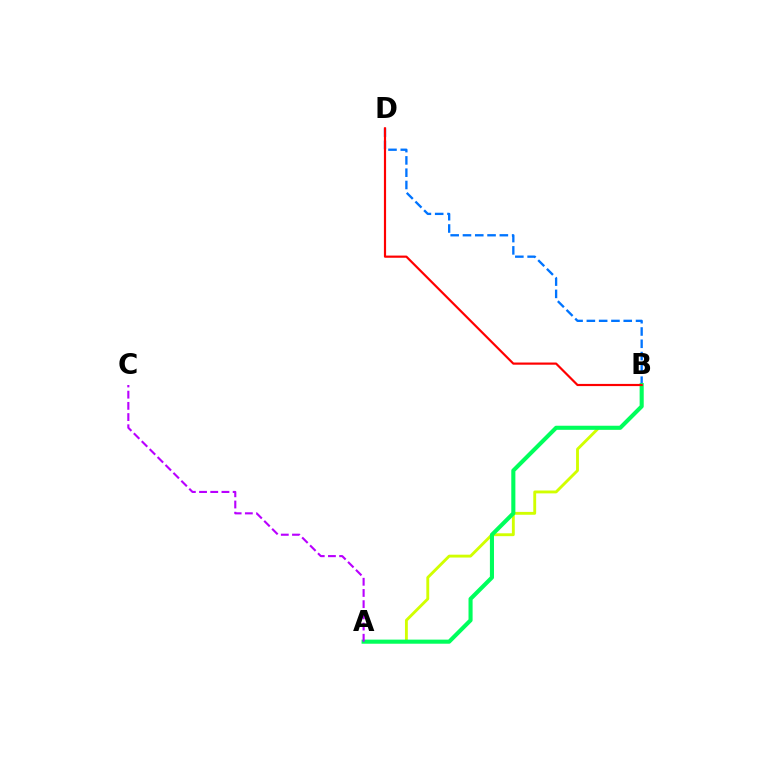{('B', 'D'): [{'color': '#0074ff', 'line_style': 'dashed', 'thickness': 1.67}, {'color': '#ff0000', 'line_style': 'solid', 'thickness': 1.57}], ('A', 'B'): [{'color': '#d1ff00', 'line_style': 'solid', 'thickness': 2.06}, {'color': '#00ff5c', 'line_style': 'solid', 'thickness': 2.94}], ('A', 'C'): [{'color': '#b900ff', 'line_style': 'dashed', 'thickness': 1.52}]}